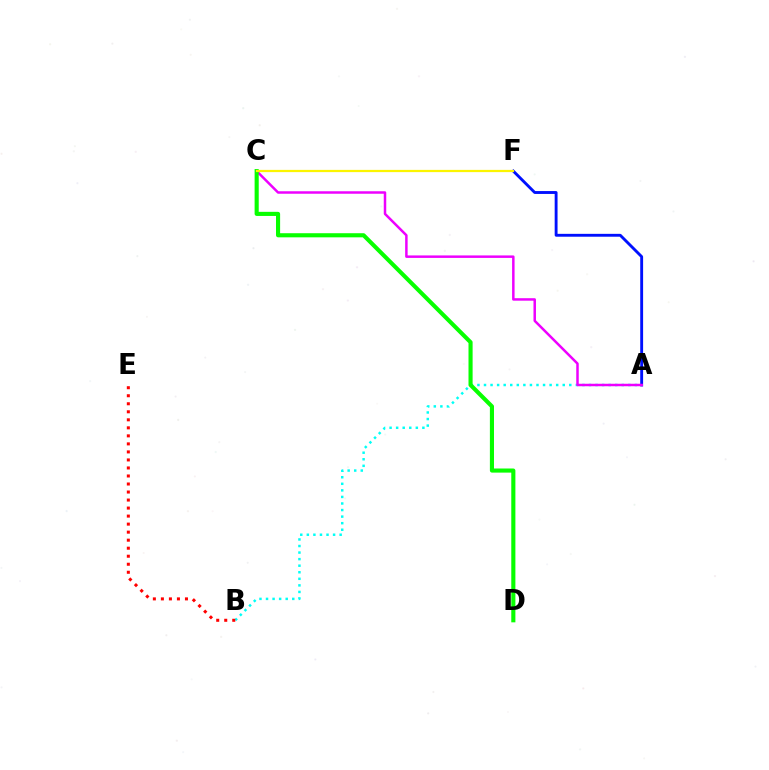{('A', 'B'): [{'color': '#00fff6', 'line_style': 'dotted', 'thickness': 1.78}], ('A', 'F'): [{'color': '#0010ff', 'line_style': 'solid', 'thickness': 2.07}], ('B', 'E'): [{'color': '#ff0000', 'line_style': 'dotted', 'thickness': 2.18}], ('A', 'C'): [{'color': '#ee00ff', 'line_style': 'solid', 'thickness': 1.79}], ('C', 'D'): [{'color': '#08ff00', 'line_style': 'solid', 'thickness': 2.96}], ('C', 'F'): [{'color': '#fcf500', 'line_style': 'solid', 'thickness': 1.61}]}